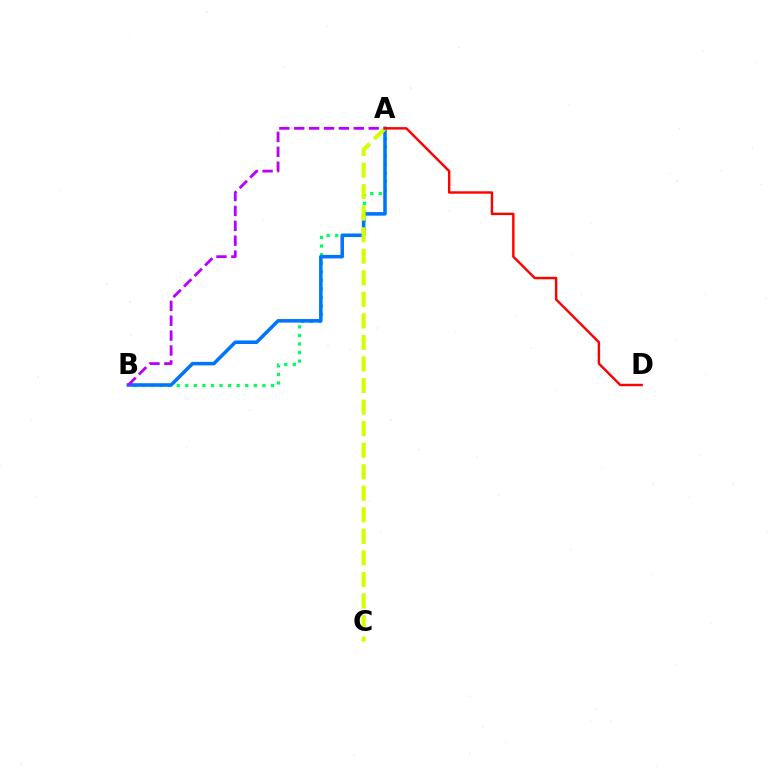{('A', 'B'): [{'color': '#00ff5c', 'line_style': 'dotted', 'thickness': 2.33}, {'color': '#0074ff', 'line_style': 'solid', 'thickness': 2.55}, {'color': '#b900ff', 'line_style': 'dashed', 'thickness': 2.02}], ('A', 'C'): [{'color': '#d1ff00', 'line_style': 'dashed', 'thickness': 2.93}], ('A', 'D'): [{'color': '#ff0000', 'line_style': 'solid', 'thickness': 1.75}]}